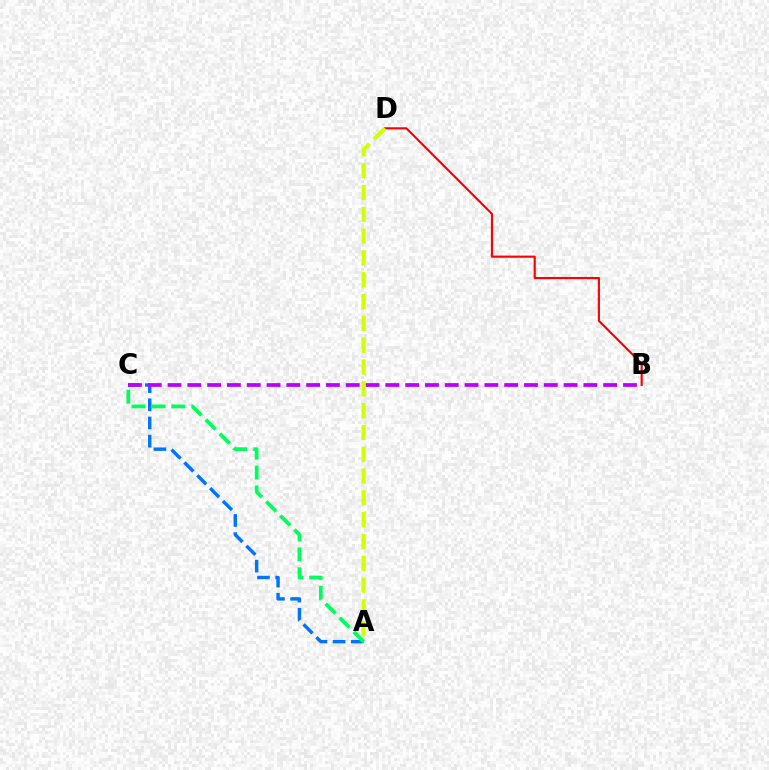{('A', 'C'): [{'color': '#0074ff', 'line_style': 'dashed', 'thickness': 2.47}, {'color': '#00ff5c', 'line_style': 'dashed', 'thickness': 2.7}], ('B', 'C'): [{'color': '#b900ff', 'line_style': 'dashed', 'thickness': 2.69}], ('B', 'D'): [{'color': '#ff0000', 'line_style': 'solid', 'thickness': 1.55}], ('A', 'D'): [{'color': '#d1ff00', 'line_style': 'dashed', 'thickness': 2.96}]}